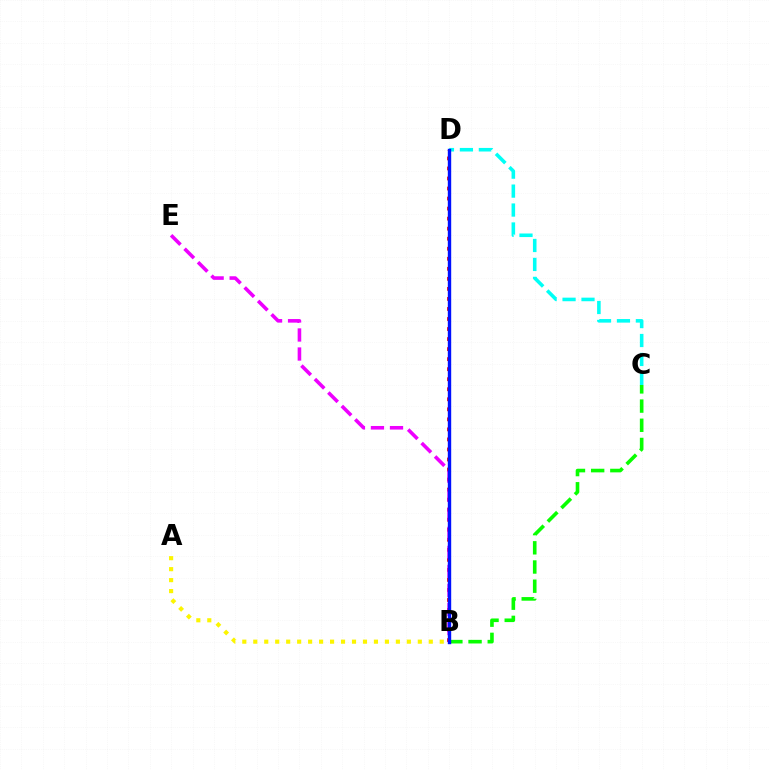{('B', 'C'): [{'color': '#08ff00', 'line_style': 'dashed', 'thickness': 2.61}], ('C', 'D'): [{'color': '#00fff6', 'line_style': 'dashed', 'thickness': 2.57}], ('B', 'D'): [{'color': '#ff0000', 'line_style': 'dotted', 'thickness': 2.73}, {'color': '#0010ff', 'line_style': 'solid', 'thickness': 2.44}], ('B', 'E'): [{'color': '#ee00ff', 'line_style': 'dashed', 'thickness': 2.59}], ('A', 'B'): [{'color': '#fcf500', 'line_style': 'dotted', 'thickness': 2.98}]}